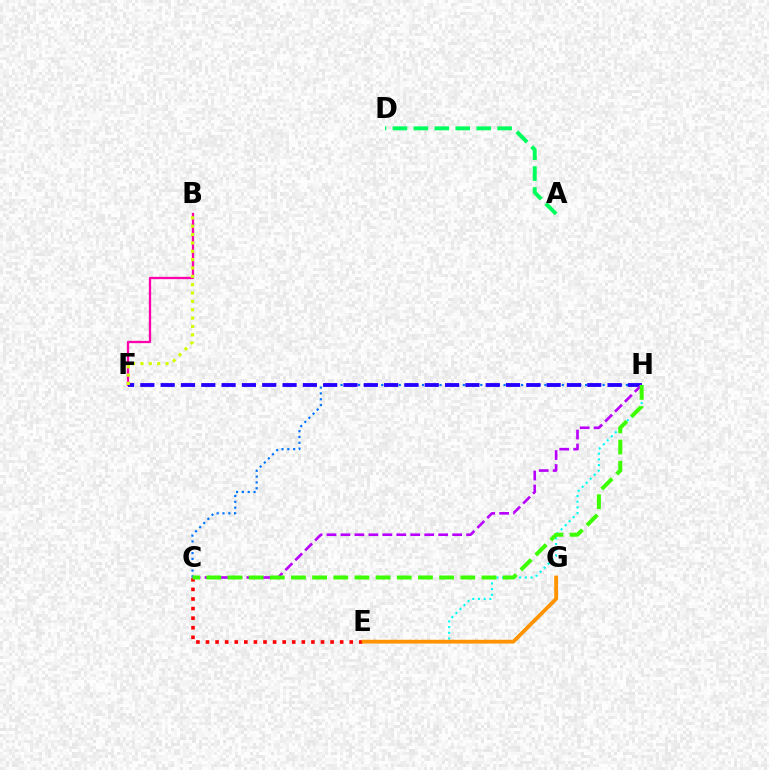{('C', 'E'): [{'color': '#ff0000', 'line_style': 'dotted', 'thickness': 2.6}], ('A', 'D'): [{'color': '#00ff5c', 'line_style': 'dashed', 'thickness': 2.84}], ('B', 'F'): [{'color': '#ff00ac', 'line_style': 'solid', 'thickness': 1.65}, {'color': '#d1ff00', 'line_style': 'dotted', 'thickness': 2.27}], ('C', 'H'): [{'color': '#0074ff', 'line_style': 'dotted', 'thickness': 1.58}, {'color': '#b900ff', 'line_style': 'dashed', 'thickness': 1.9}, {'color': '#3dff00', 'line_style': 'dashed', 'thickness': 2.88}], ('E', 'H'): [{'color': '#00fff6', 'line_style': 'dotted', 'thickness': 1.55}], ('F', 'H'): [{'color': '#2500ff', 'line_style': 'dashed', 'thickness': 2.76}], ('E', 'G'): [{'color': '#ff9400', 'line_style': 'solid', 'thickness': 2.74}]}